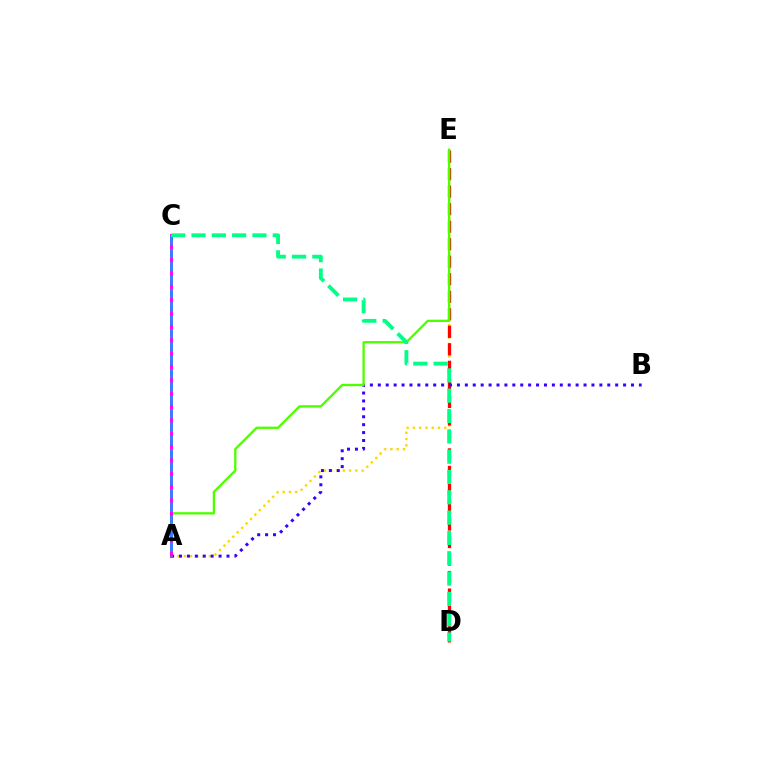{('A', 'E'): [{'color': '#ffd500', 'line_style': 'dotted', 'thickness': 1.7}, {'color': '#4fff00', 'line_style': 'solid', 'thickness': 1.67}], ('D', 'E'): [{'color': '#ff0000', 'line_style': 'dashed', 'thickness': 2.38}], ('A', 'B'): [{'color': '#3700ff', 'line_style': 'dotted', 'thickness': 2.15}], ('A', 'C'): [{'color': '#ff00ed', 'line_style': 'solid', 'thickness': 2.1}, {'color': '#009eff', 'line_style': 'dashed', 'thickness': 1.81}], ('C', 'D'): [{'color': '#00ff86', 'line_style': 'dashed', 'thickness': 2.76}]}